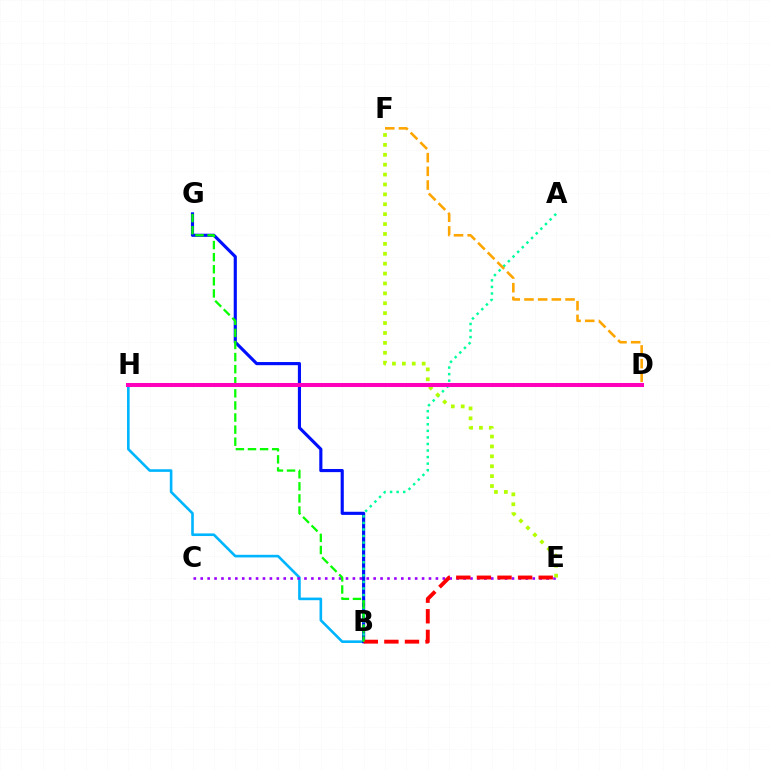{('B', 'H'): [{'color': '#00b5ff', 'line_style': 'solid', 'thickness': 1.89}], ('B', 'G'): [{'color': '#0010ff', 'line_style': 'solid', 'thickness': 2.26}, {'color': '#08ff00', 'line_style': 'dashed', 'thickness': 1.64}], ('A', 'B'): [{'color': '#00ff9d', 'line_style': 'dotted', 'thickness': 1.78}], ('C', 'E'): [{'color': '#9b00ff', 'line_style': 'dotted', 'thickness': 1.88}], ('B', 'E'): [{'color': '#ff0000', 'line_style': 'dashed', 'thickness': 2.8}], ('D', 'F'): [{'color': '#ffa500', 'line_style': 'dashed', 'thickness': 1.86}], ('E', 'F'): [{'color': '#b3ff00', 'line_style': 'dotted', 'thickness': 2.69}], ('D', 'H'): [{'color': '#ff00bd', 'line_style': 'solid', 'thickness': 2.91}]}